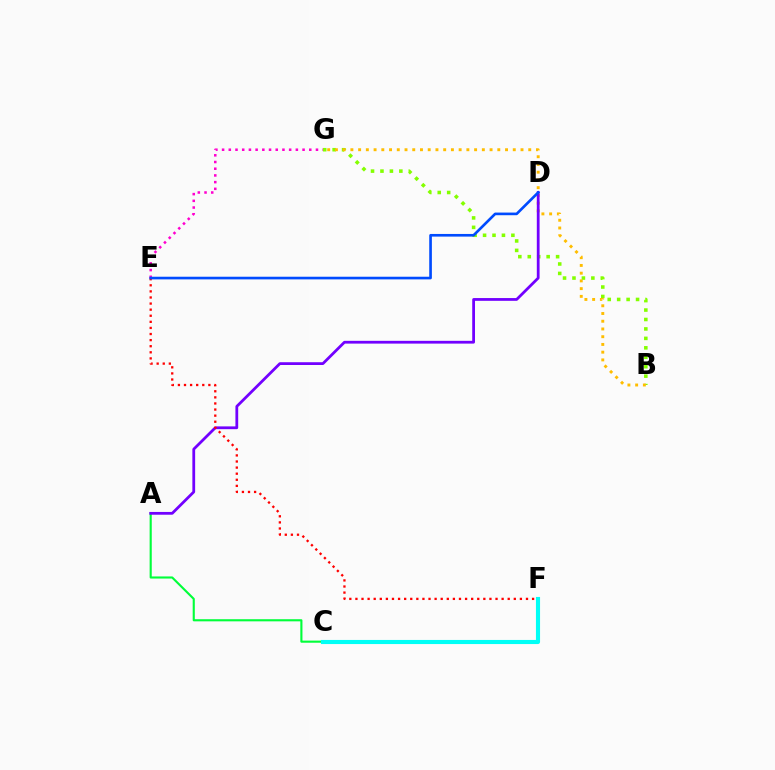{('B', 'G'): [{'color': '#84ff00', 'line_style': 'dotted', 'thickness': 2.57}, {'color': '#ffbd00', 'line_style': 'dotted', 'thickness': 2.1}], ('A', 'C'): [{'color': '#00ff39', 'line_style': 'solid', 'thickness': 1.53}], ('E', 'G'): [{'color': '#ff00cf', 'line_style': 'dotted', 'thickness': 1.82}], ('A', 'D'): [{'color': '#7200ff', 'line_style': 'solid', 'thickness': 2.0}], ('E', 'F'): [{'color': '#ff0000', 'line_style': 'dotted', 'thickness': 1.66}], ('C', 'F'): [{'color': '#00fff6', 'line_style': 'solid', 'thickness': 2.96}], ('D', 'E'): [{'color': '#004bff', 'line_style': 'solid', 'thickness': 1.91}]}